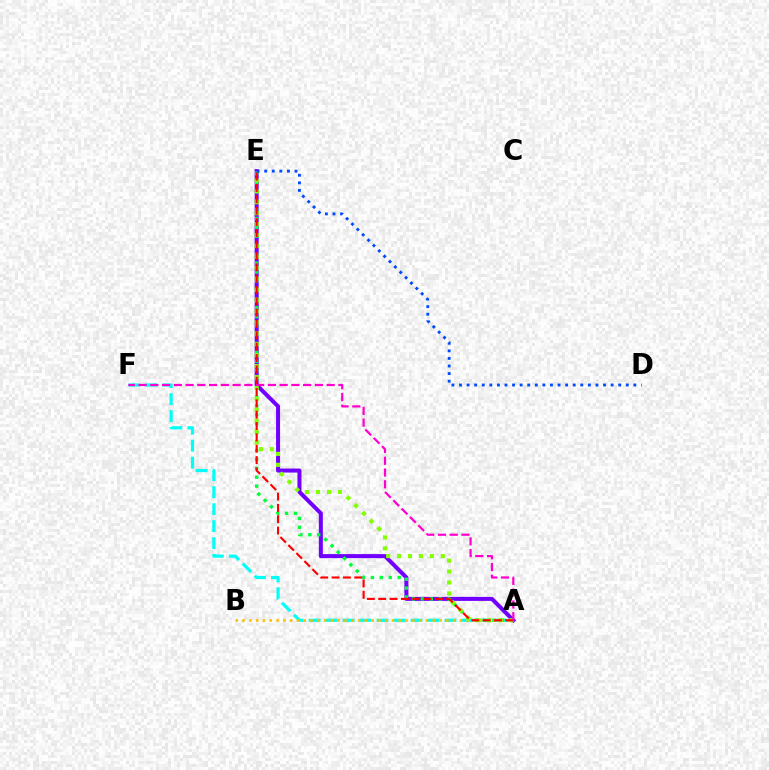{('A', 'F'): [{'color': '#00fff6', 'line_style': 'dashed', 'thickness': 2.31}, {'color': '#ff00cf', 'line_style': 'dashed', 'thickness': 1.6}], ('A', 'E'): [{'color': '#7200ff', 'line_style': 'solid', 'thickness': 2.89}, {'color': '#00ff39', 'line_style': 'dotted', 'thickness': 2.42}, {'color': '#84ff00', 'line_style': 'dotted', 'thickness': 2.97}, {'color': '#ff0000', 'line_style': 'dashed', 'thickness': 1.54}], ('A', 'B'): [{'color': '#ffbd00', 'line_style': 'dotted', 'thickness': 1.85}], ('D', 'E'): [{'color': '#004bff', 'line_style': 'dotted', 'thickness': 2.06}]}